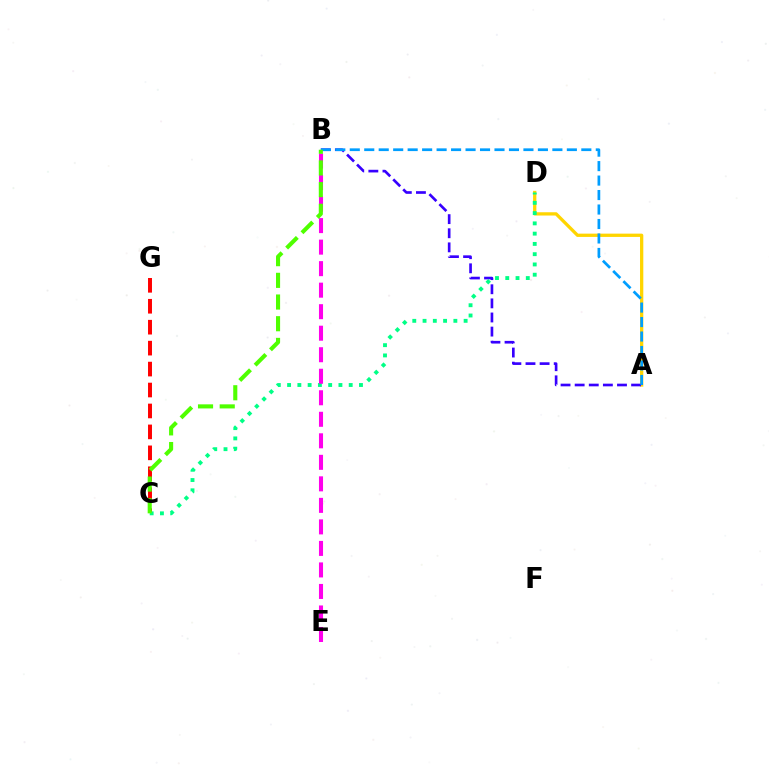{('A', 'D'): [{'color': '#ffd500', 'line_style': 'solid', 'thickness': 2.36}], ('A', 'B'): [{'color': '#3700ff', 'line_style': 'dashed', 'thickness': 1.92}, {'color': '#009eff', 'line_style': 'dashed', 'thickness': 1.97}], ('C', 'G'): [{'color': '#ff0000', 'line_style': 'dashed', 'thickness': 2.84}], ('C', 'D'): [{'color': '#00ff86', 'line_style': 'dotted', 'thickness': 2.79}], ('B', 'E'): [{'color': '#ff00ed', 'line_style': 'dashed', 'thickness': 2.92}], ('B', 'C'): [{'color': '#4fff00', 'line_style': 'dashed', 'thickness': 2.95}]}